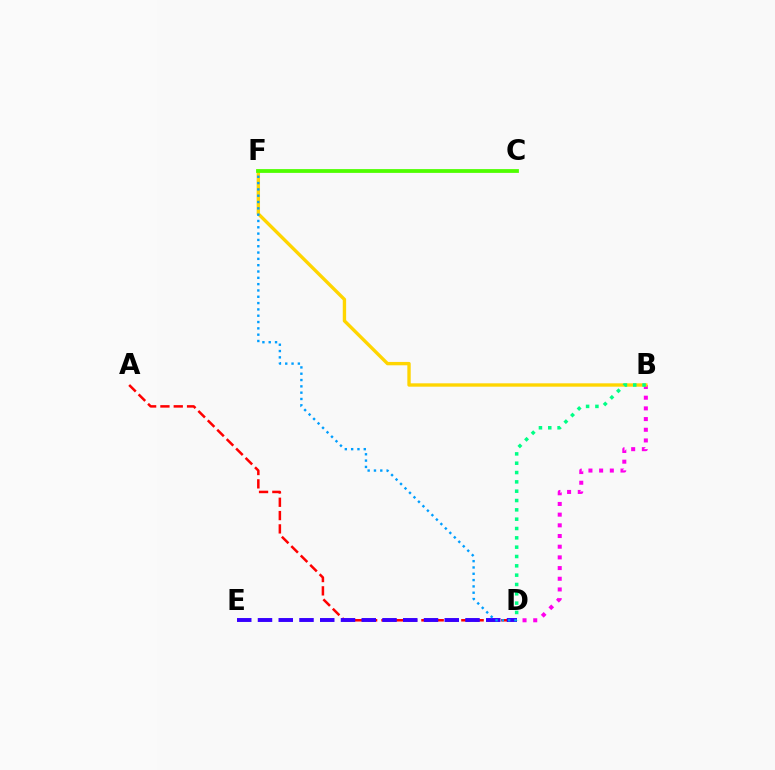{('A', 'D'): [{'color': '#ff0000', 'line_style': 'dashed', 'thickness': 1.81}], ('D', 'E'): [{'color': '#3700ff', 'line_style': 'dashed', 'thickness': 2.82}], ('B', 'D'): [{'color': '#ff00ed', 'line_style': 'dotted', 'thickness': 2.9}, {'color': '#00ff86', 'line_style': 'dotted', 'thickness': 2.53}], ('B', 'F'): [{'color': '#ffd500', 'line_style': 'solid', 'thickness': 2.42}], ('D', 'F'): [{'color': '#009eff', 'line_style': 'dotted', 'thickness': 1.72}], ('C', 'F'): [{'color': '#4fff00', 'line_style': 'solid', 'thickness': 2.72}]}